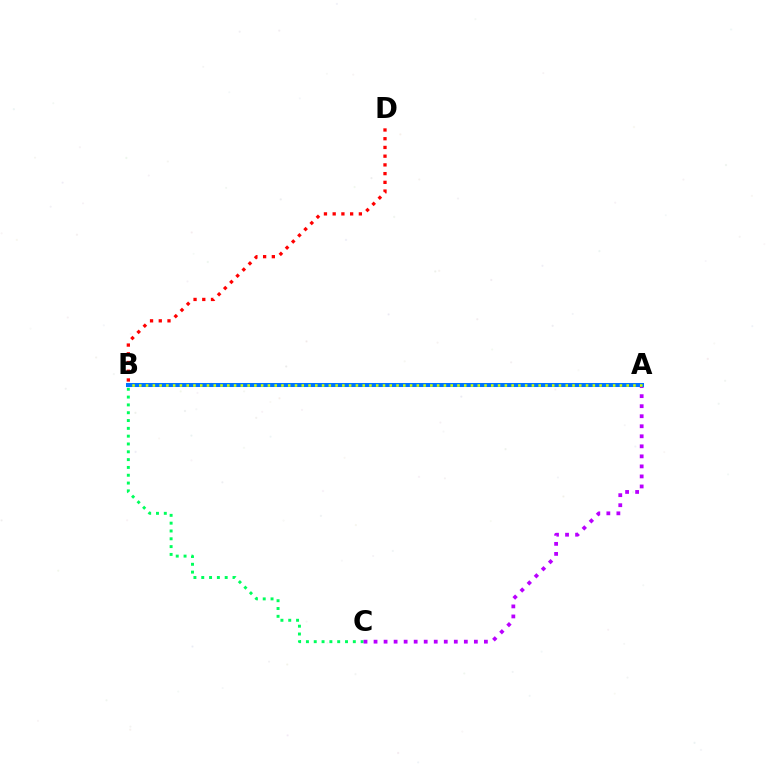{('B', 'C'): [{'color': '#00ff5c', 'line_style': 'dotted', 'thickness': 2.12}], ('A', 'C'): [{'color': '#b900ff', 'line_style': 'dotted', 'thickness': 2.73}], ('A', 'B'): [{'color': '#0074ff', 'line_style': 'solid', 'thickness': 2.9}, {'color': '#d1ff00', 'line_style': 'dotted', 'thickness': 1.84}], ('B', 'D'): [{'color': '#ff0000', 'line_style': 'dotted', 'thickness': 2.37}]}